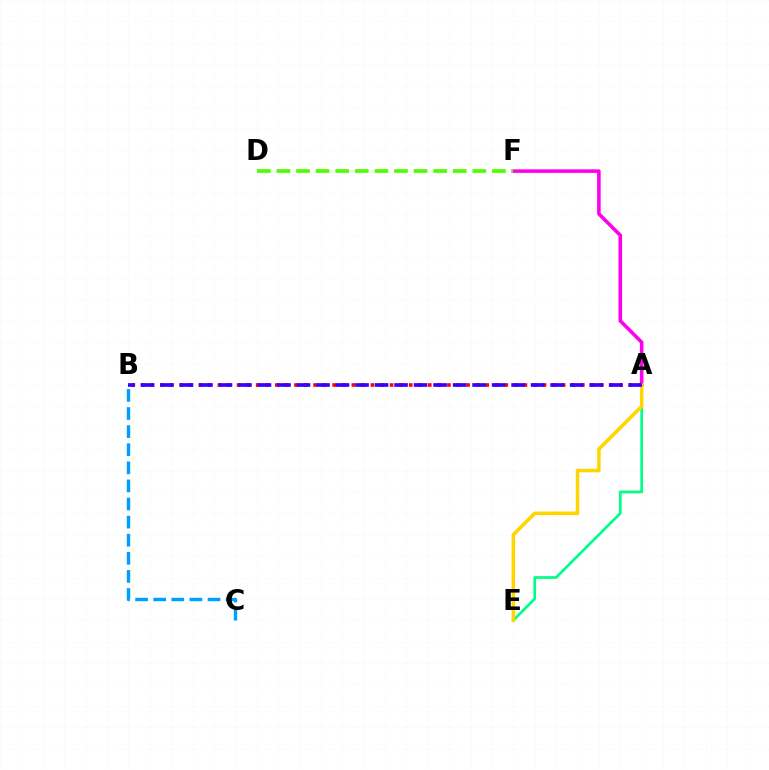{('A', 'E'): [{'color': '#00ff86', 'line_style': 'solid', 'thickness': 1.97}, {'color': '#ffd500', 'line_style': 'solid', 'thickness': 2.54}], ('A', 'F'): [{'color': '#ff00ed', 'line_style': 'solid', 'thickness': 2.57}], ('A', 'B'): [{'color': '#ff0000', 'line_style': 'dotted', 'thickness': 2.6}, {'color': '#3700ff', 'line_style': 'dashed', 'thickness': 2.65}], ('B', 'C'): [{'color': '#009eff', 'line_style': 'dashed', 'thickness': 2.46}], ('D', 'F'): [{'color': '#4fff00', 'line_style': 'dashed', 'thickness': 2.66}]}